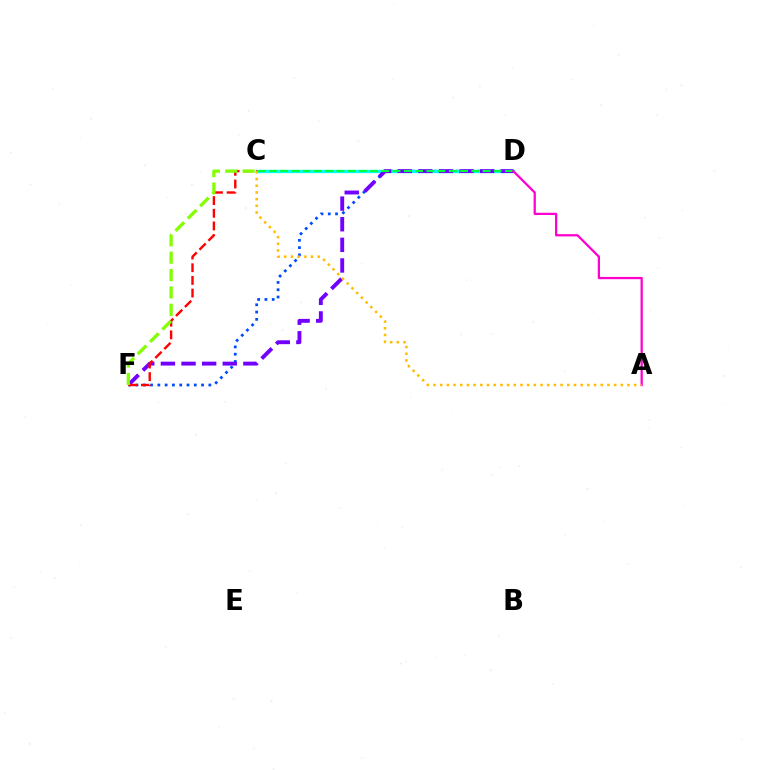{('D', 'F'): [{'color': '#004bff', 'line_style': 'dotted', 'thickness': 1.98}, {'color': '#7200ff', 'line_style': 'dashed', 'thickness': 2.8}], ('C', 'D'): [{'color': '#00fff6', 'line_style': 'solid', 'thickness': 2.39}, {'color': '#00ff39', 'line_style': 'dashed', 'thickness': 1.53}], ('A', 'D'): [{'color': '#ff00cf', 'line_style': 'solid', 'thickness': 1.62}], ('C', 'F'): [{'color': '#ff0000', 'line_style': 'dashed', 'thickness': 1.72}, {'color': '#84ff00', 'line_style': 'dashed', 'thickness': 2.36}], ('A', 'C'): [{'color': '#ffbd00', 'line_style': 'dotted', 'thickness': 1.82}]}